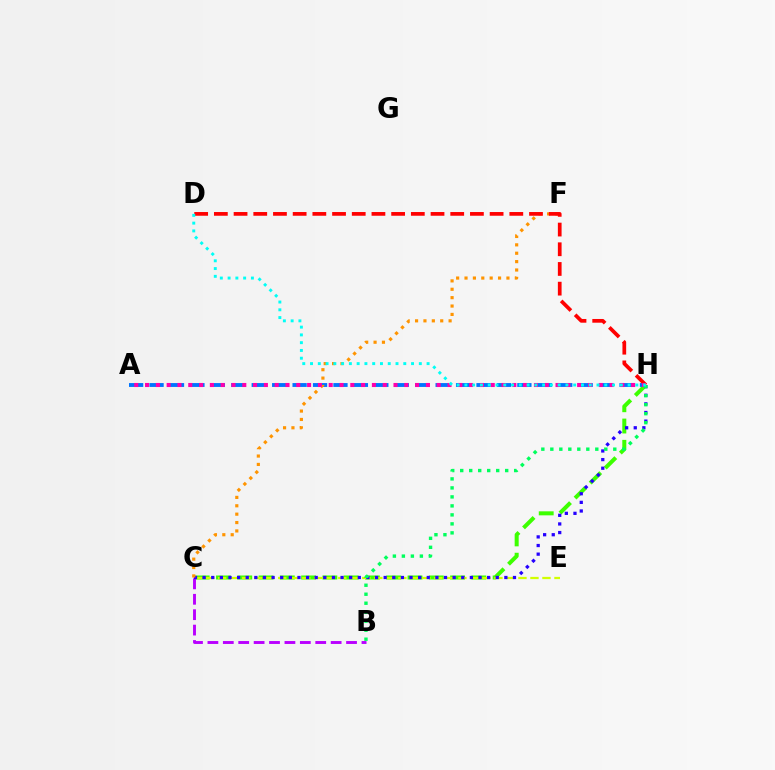{('C', 'H'): [{'color': '#3dff00', 'line_style': 'dashed', 'thickness': 2.89}, {'color': '#2500ff', 'line_style': 'dotted', 'thickness': 2.34}], ('C', 'E'): [{'color': '#d1ff00', 'line_style': 'dashed', 'thickness': 1.63}], ('B', 'C'): [{'color': '#b900ff', 'line_style': 'dashed', 'thickness': 2.09}], ('A', 'H'): [{'color': '#0074ff', 'line_style': 'dashed', 'thickness': 2.78}, {'color': '#ff00ac', 'line_style': 'dotted', 'thickness': 2.93}], ('C', 'F'): [{'color': '#ff9400', 'line_style': 'dotted', 'thickness': 2.28}], ('D', 'H'): [{'color': '#ff0000', 'line_style': 'dashed', 'thickness': 2.68}, {'color': '#00fff6', 'line_style': 'dotted', 'thickness': 2.11}], ('B', 'H'): [{'color': '#00ff5c', 'line_style': 'dotted', 'thickness': 2.44}]}